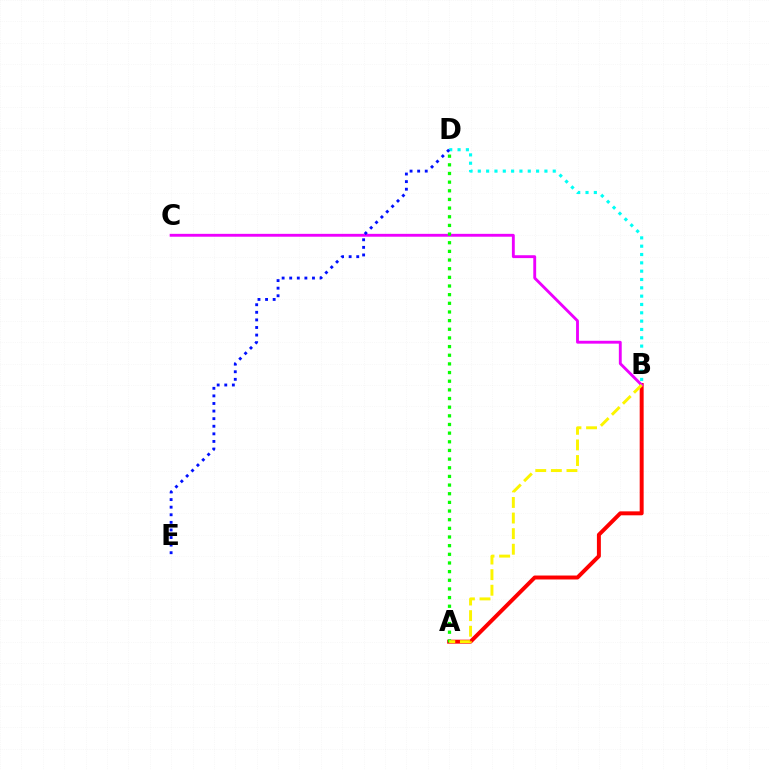{('A', 'B'): [{'color': '#ff0000', 'line_style': 'solid', 'thickness': 2.85}, {'color': '#fcf500', 'line_style': 'dashed', 'thickness': 2.12}], ('B', 'C'): [{'color': '#ee00ff', 'line_style': 'solid', 'thickness': 2.07}], ('A', 'D'): [{'color': '#08ff00', 'line_style': 'dotted', 'thickness': 2.35}], ('B', 'D'): [{'color': '#00fff6', 'line_style': 'dotted', 'thickness': 2.26}], ('D', 'E'): [{'color': '#0010ff', 'line_style': 'dotted', 'thickness': 2.06}]}